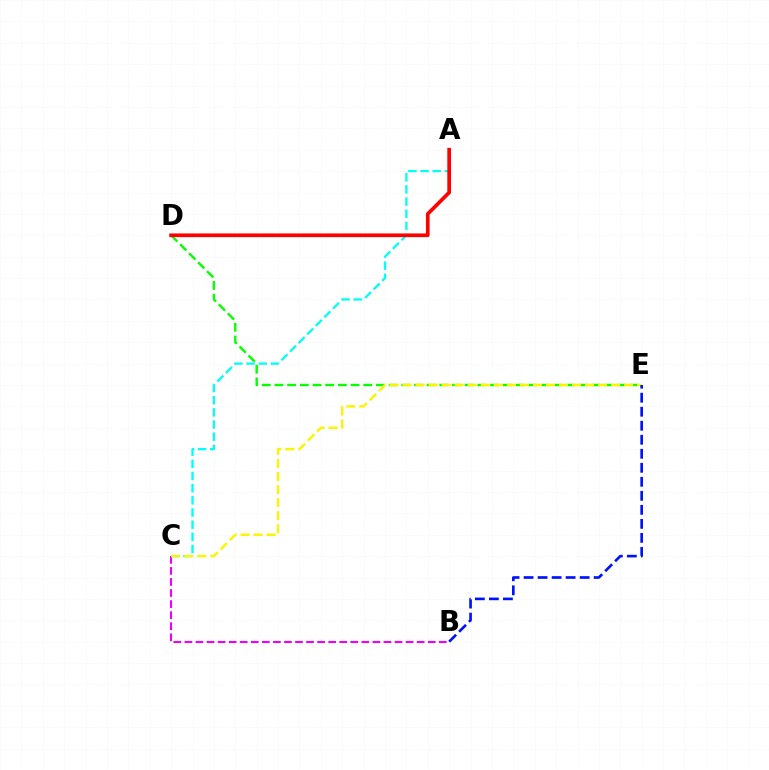{('B', 'C'): [{'color': '#ee00ff', 'line_style': 'dashed', 'thickness': 1.5}], ('A', 'C'): [{'color': '#00fff6', 'line_style': 'dashed', 'thickness': 1.65}], ('D', 'E'): [{'color': '#08ff00', 'line_style': 'dashed', 'thickness': 1.72}], ('C', 'E'): [{'color': '#fcf500', 'line_style': 'dashed', 'thickness': 1.77}], ('A', 'D'): [{'color': '#ff0000', 'line_style': 'solid', 'thickness': 2.66}], ('B', 'E'): [{'color': '#0010ff', 'line_style': 'dashed', 'thickness': 1.9}]}